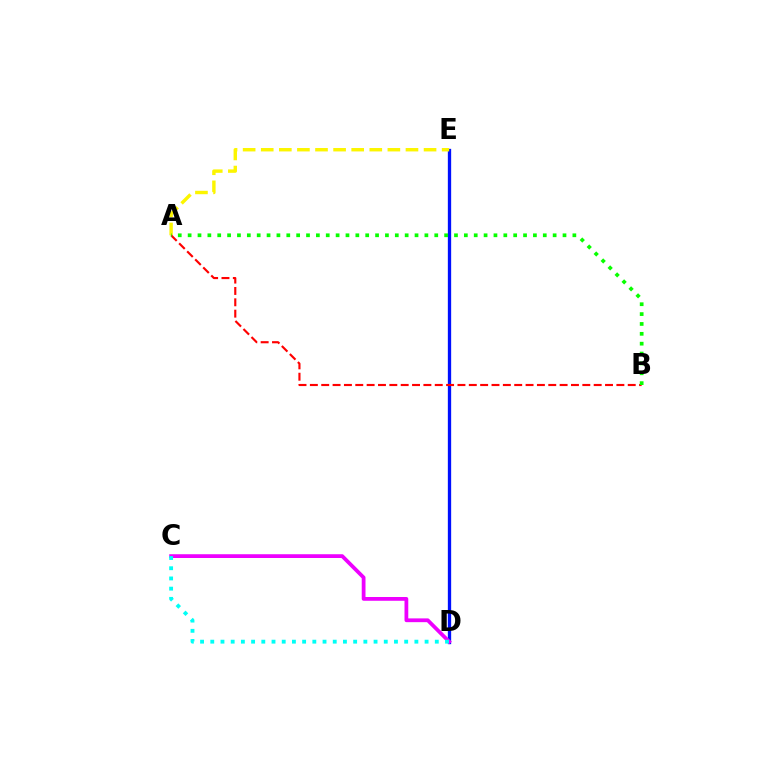{('D', 'E'): [{'color': '#0010ff', 'line_style': 'solid', 'thickness': 2.38}], ('C', 'D'): [{'color': '#ee00ff', 'line_style': 'solid', 'thickness': 2.71}, {'color': '#00fff6', 'line_style': 'dotted', 'thickness': 2.77}], ('A', 'E'): [{'color': '#fcf500', 'line_style': 'dashed', 'thickness': 2.46}], ('A', 'B'): [{'color': '#ff0000', 'line_style': 'dashed', 'thickness': 1.54}, {'color': '#08ff00', 'line_style': 'dotted', 'thickness': 2.68}]}